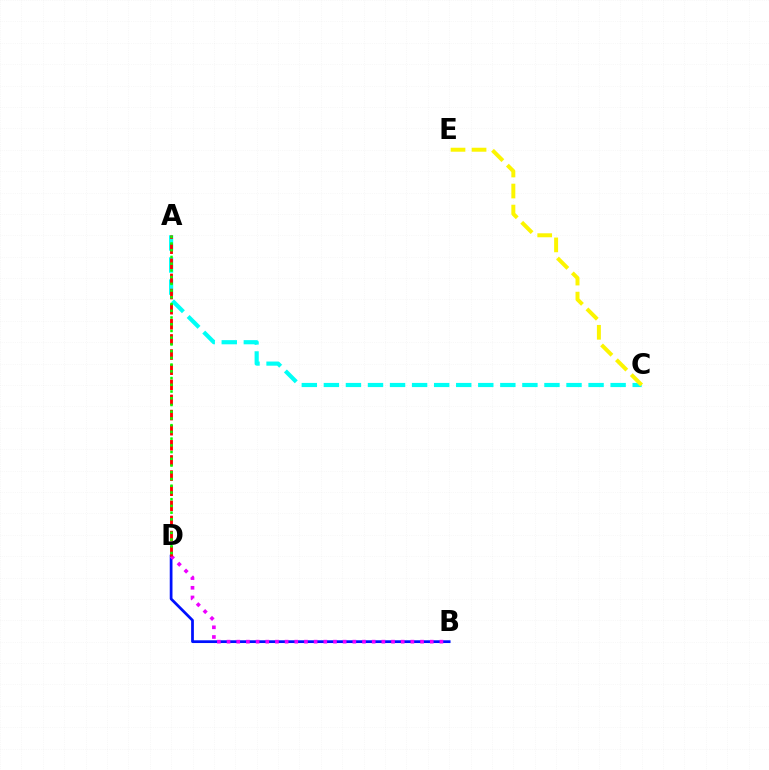{('B', 'D'): [{'color': '#0010ff', 'line_style': 'solid', 'thickness': 1.98}, {'color': '#ee00ff', 'line_style': 'dotted', 'thickness': 2.63}], ('A', 'C'): [{'color': '#00fff6', 'line_style': 'dashed', 'thickness': 3.0}], ('A', 'D'): [{'color': '#ff0000', 'line_style': 'dashed', 'thickness': 2.06}, {'color': '#08ff00', 'line_style': 'dotted', 'thickness': 1.83}], ('C', 'E'): [{'color': '#fcf500', 'line_style': 'dashed', 'thickness': 2.86}]}